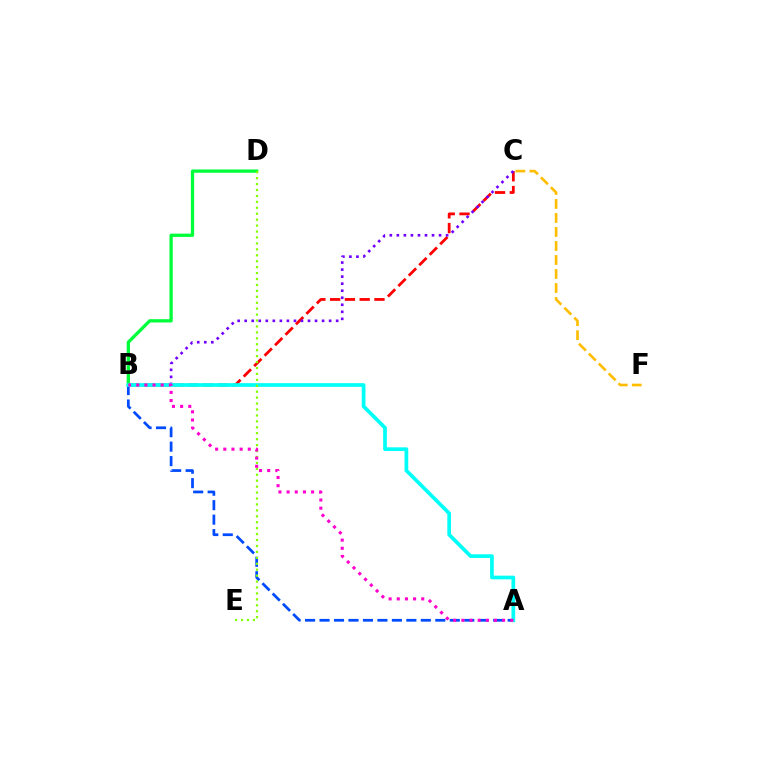{('B', 'D'): [{'color': '#00ff39', 'line_style': 'solid', 'thickness': 2.36}], ('B', 'C'): [{'color': '#ff0000', 'line_style': 'dashed', 'thickness': 2.01}, {'color': '#7200ff', 'line_style': 'dotted', 'thickness': 1.91}], ('A', 'B'): [{'color': '#004bff', 'line_style': 'dashed', 'thickness': 1.97}, {'color': '#00fff6', 'line_style': 'solid', 'thickness': 2.67}, {'color': '#ff00cf', 'line_style': 'dotted', 'thickness': 2.22}], ('D', 'E'): [{'color': '#84ff00', 'line_style': 'dotted', 'thickness': 1.61}], ('C', 'F'): [{'color': '#ffbd00', 'line_style': 'dashed', 'thickness': 1.9}]}